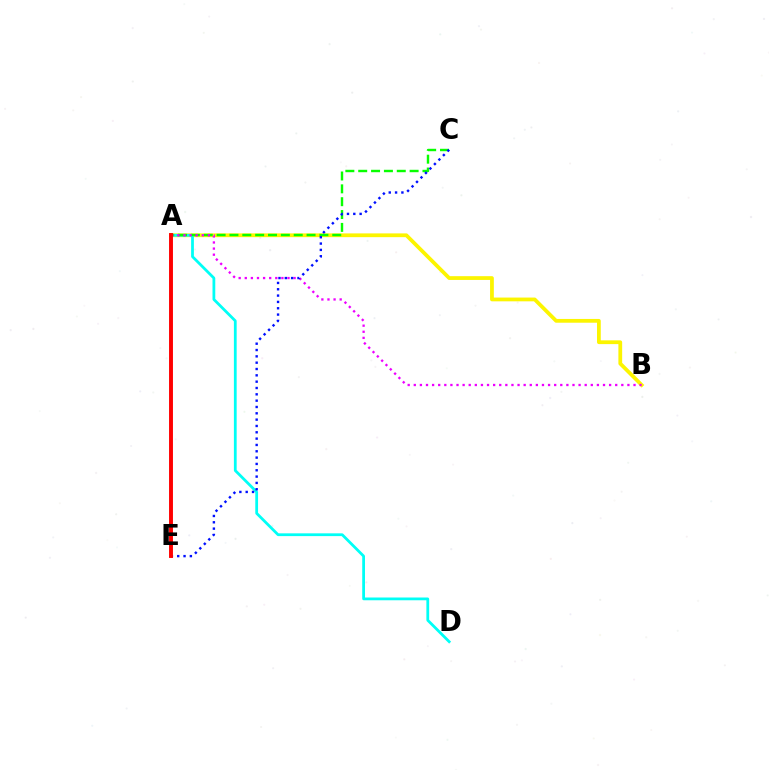{('A', 'B'): [{'color': '#fcf500', 'line_style': 'solid', 'thickness': 2.71}, {'color': '#ee00ff', 'line_style': 'dotted', 'thickness': 1.66}], ('A', 'D'): [{'color': '#00fff6', 'line_style': 'solid', 'thickness': 2.0}], ('A', 'C'): [{'color': '#08ff00', 'line_style': 'dashed', 'thickness': 1.75}], ('C', 'E'): [{'color': '#0010ff', 'line_style': 'dotted', 'thickness': 1.72}], ('A', 'E'): [{'color': '#ff0000', 'line_style': 'solid', 'thickness': 2.81}]}